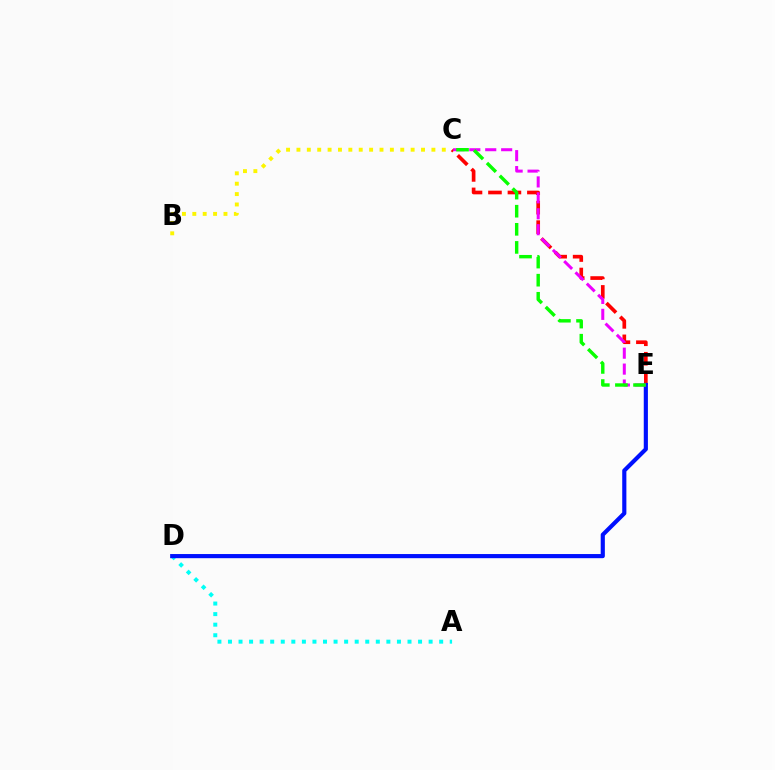{('A', 'D'): [{'color': '#00fff6', 'line_style': 'dotted', 'thickness': 2.87}], ('C', 'E'): [{'color': '#ff0000', 'line_style': 'dashed', 'thickness': 2.64}, {'color': '#ee00ff', 'line_style': 'dashed', 'thickness': 2.16}, {'color': '#08ff00', 'line_style': 'dashed', 'thickness': 2.46}], ('D', 'E'): [{'color': '#0010ff', 'line_style': 'solid', 'thickness': 2.99}], ('B', 'C'): [{'color': '#fcf500', 'line_style': 'dotted', 'thickness': 2.82}]}